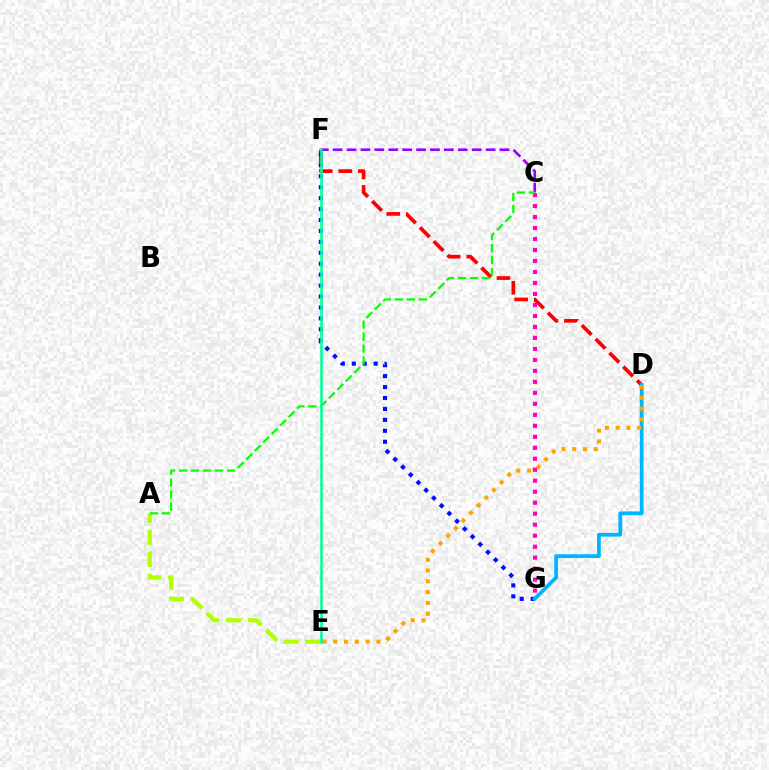{('A', 'E'): [{'color': '#b3ff00', 'line_style': 'dashed', 'thickness': 3.0}], ('D', 'F'): [{'color': '#ff0000', 'line_style': 'dashed', 'thickness': 2.65}], ('C', 'F'): [{'color': '#9b00ff', 'line_style': 'dashed', 'thickness': 1.89}], ('F', 'G'): [{'color': '#0010ff', 'line_style': 'dotted', 'thickness': 2.97}], ('C', 'G'): [{'color': '#ff00bd', 'line_style': 'dotted', 'thickness': 2.99}], ('A', 'C'): [{'color': '#08ff00', 'line_style': 'dashed', 'thickness': 1.63}], ('D', 'G'): [{'color': '#00b5ff', 'line_style': 'solid', 'thickness': 2.71}], ('D', 'E'): [{'color': '#ffa500', 'line_style': 'dotted', 'thickness': 2.93}], ('E', 'F'): [{'color': '#00ff9d', 'line_style': 'solid', 'thickness': 1.85}]}